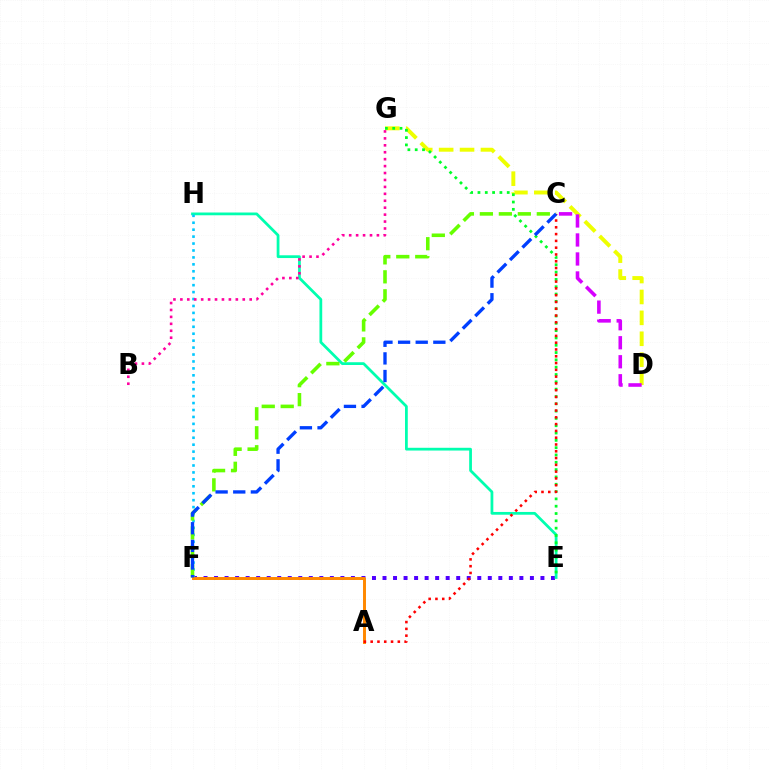{('E', 'F'): [{'color': '#4f00ff', 'line_style': 'dotted', 'thickness': 2.86}], ('D', 'G'): [{'color': '#eeff00', 'line_style': 'dashed', 'thickness': 2.84}], ('C', 'D'): [{'color': '#d600ff', 'line_style': 'dashed', 'thickness': 2.58}], ('E', 'H'): [{'color': '#00ffaf', 'line_style': 'solid', 'thickness': 1.99}], ('F', 'H'): [{'color': '#00c7ff', 'line_style': 'dotted', 'thickness': 1.88}], ('B', 'G'): [{'color': '#ff00a0', 'line_style': 'dotted', 'thickness': 1.88}], ('C', 'F'): [{'color': '#66ff00', 'line_style': 'dashed', 'thickness': 2.58}, {'color': '#003fff', 'line_style': 'dashed', 'thickness': 2.39}], ('A', 'F'): [{'color': '#ff8800', 'line_style': 'solid', 'thickness': 2.13}], ('E', 'G'): [{'color': '#00ff27', 'line_style': 'dotted', 'thickness': 1.99}], ('A', 'C'): [{'color': '#ff0000', 'line_style': 'dotted', 'thickness': 1.84}]}